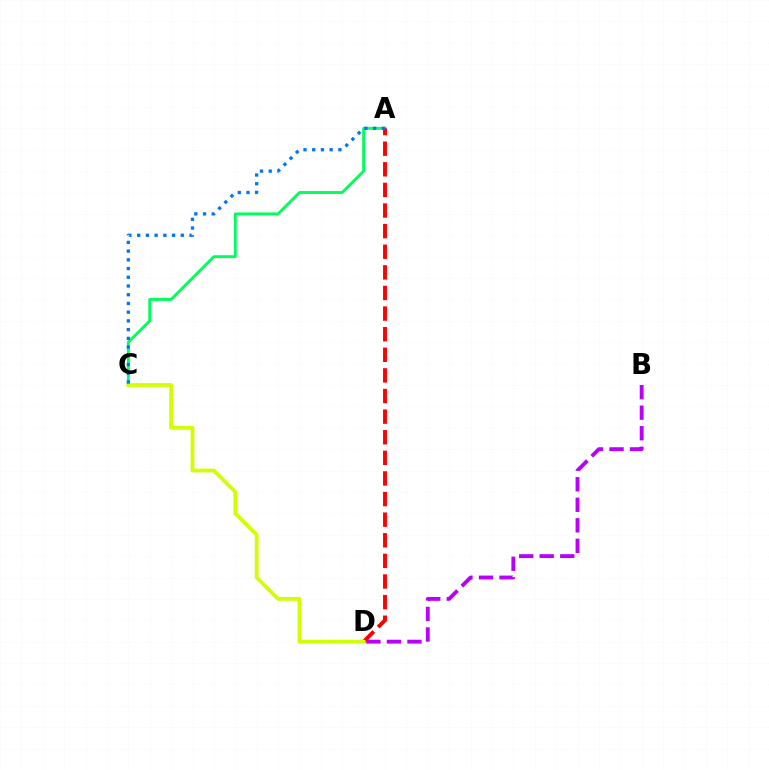{('B', 'D'): [{'color': '#b900ff', 'line_style': 'dashed', 'thickness': 2.79}], ('A', 'C'): [{'color': '#00ff5c', 'line_style': 'solid', 'thickness': 2.08}, {'color': '#0074ff', 'line_style': 'dotted', 'thickness': 2.37}], ('A', 'D'): [{'color': '#ff0000', 'line_style': 'dashed', 'thickness': 2.8}], ('C', 'D'): [{'color': '#d1ff00', 'line_style': 'solid', 'thickness': 2.73}]}